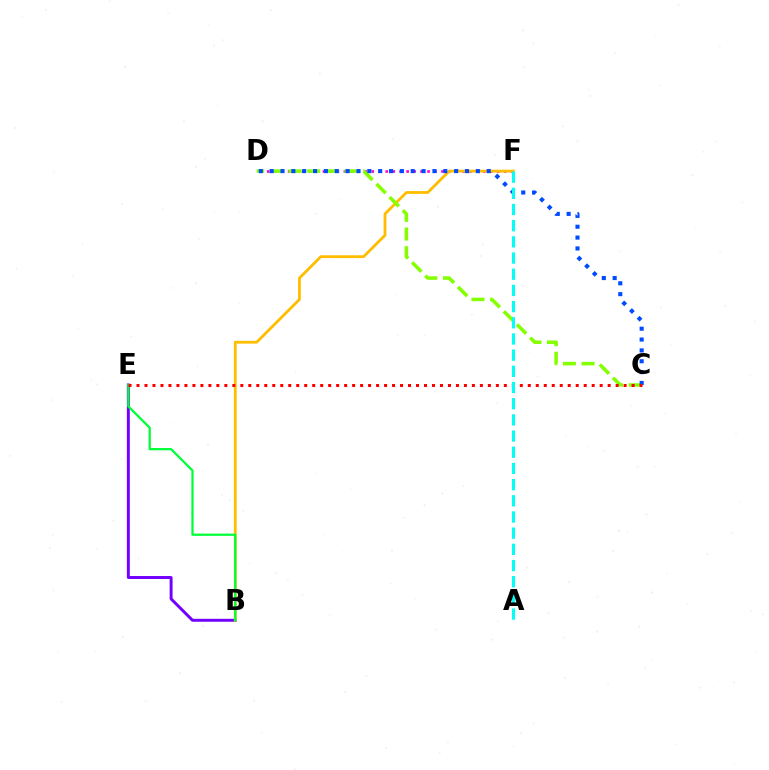{('B', 'E'): [{'color': '#7200ff', 'line_style': 'solid', 'thickness': 2.12}, {'color': '#00ff39', 'line_style': 'solid', 'thickness': 1.62}], ('D', 'F'): [{'color': '#ff00cf', 'line_style': 'dotted', 'thickness': 1.89}], ('B', 'F'): [{'color': '#ffbd00', 'line_style': 'solid', 'thickness': 2.02}], ('C', 'D'): [{'color': '#84ff00', 'line_style': 'dashed', 'thickness': 2.53}, {'color': '#004bff', 'line_style': 'dotted', 'thickness': 2.95}], ('C', 'E'): [{'color': '#ff0000', 'line_style': 'dotted', 'thickness': 2.17}], ('A', 'F'): [{'color': '#00fff6', 'line_style': 'dashed', 'thickness': 2.2}]}